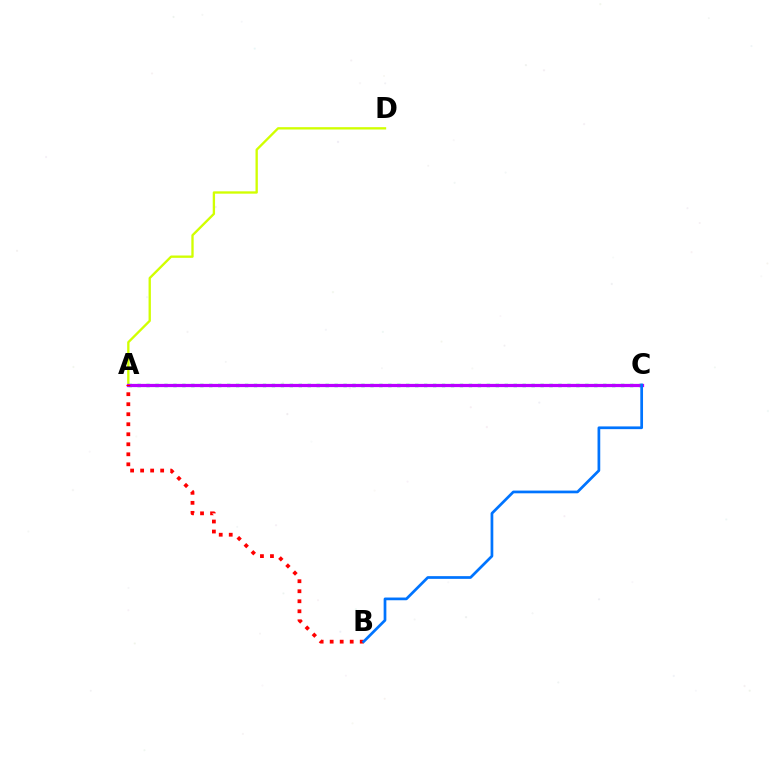{('A', 'C'): [{'color': '#00ff5c', 'line_style': 'dotted', 'thickness': 2.43}, {'color': '#b900ff', 'line_style': 'solid', 'thickness': 2.32}], ('A', 'D'): [{'color': '#d1ff00', 'line_style': 'solid', 'thickness': 1.68}], ('A', 'B'): [{'color': '#ff0000', 'line_style': 'dotted', 'thickness': 2.72}], ('B', 'C'): [{'color': '#0074ff', 'line_style': 'solid', 'thickness': 1.96}]}